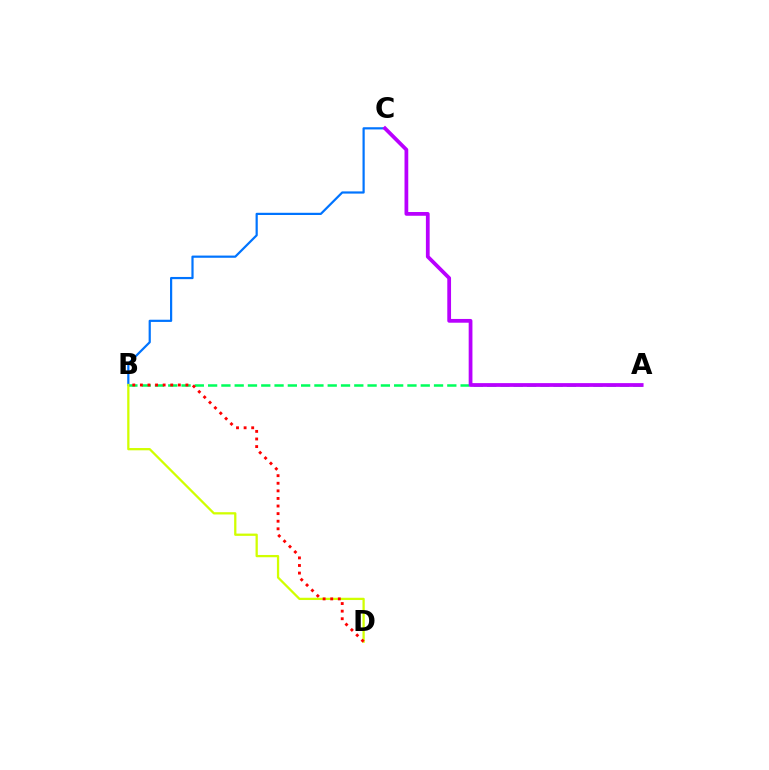{('A', 'B'): [{'color': '#00ff5c', 'line_style': 'dashed', 'thickness': 1.81}], ('B', 'C'): [{'color': '#0074ff', 'line_style': 'solid', 'thickness': 1.59}], ('B', 'D'): [{'color': '#d1ff00', 'line_style': 'solid', 'thickness': 1.64}, {'color': '#ff0000', 'line_style': 'dotted', 'thickness': 2.06}], ('A', 'C'): [{'color': '#b900ff', 'line_style': 'solid', 'thickness': 2.71}]}